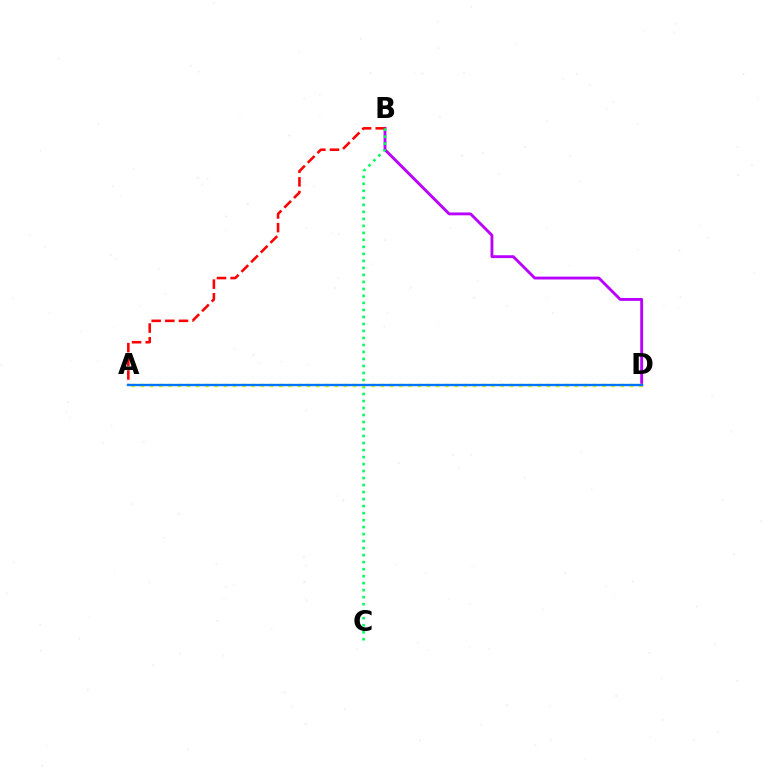{('B', 'D'): [{'color': '#b900ff', 'line_style': 'solid', 'thickness': 2.06}], ('A', 'B'): [{'color': '#ff0000', 'line_style': 'dashed', 'thickness': 1.86}], ('B', 'C'): [{'color': '#00ff5c', 'line_style': 'dotted', 'thickness': 1.9}], ('A', 'D'): [{'color': '#d1ff00', 'line_style': 'dotted', 'thickness': 2.51}, {'color': '#0074ff', 'line_style': 'solid', 'thickness': 1.7}]}